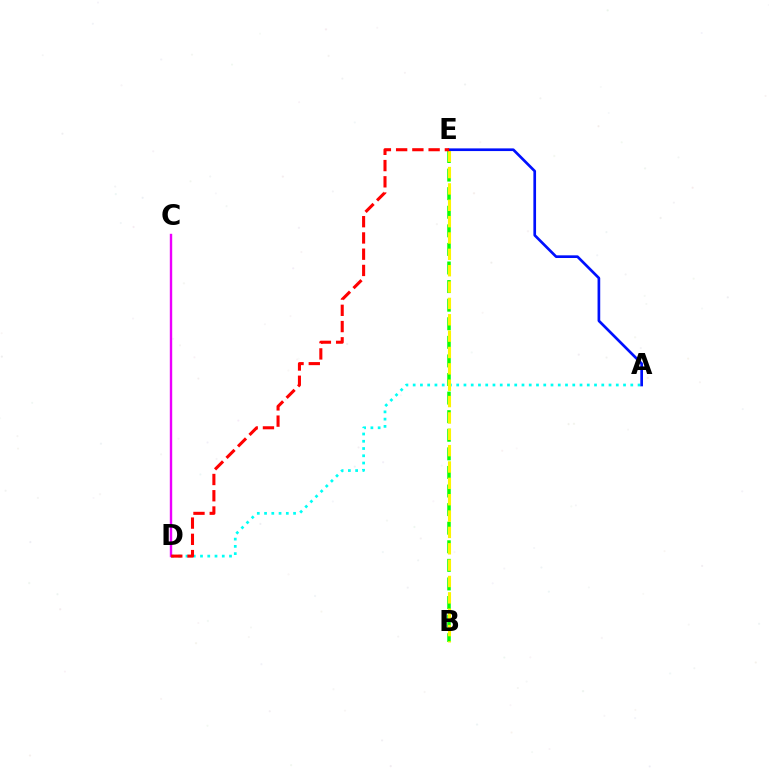{('A', 'D'): [{'color': '#00fff6', 'line_style': 'dotted', 'thickness': 1.97}], ('C', 'D'): [{'color': '#ee00ff', 'line_style': 'solid', 'thickness': 1.73}], ('B', 'E'): [{'color': '#08ff00', 'line_style': 'dashed', 'thickness': 2.52}, {'color': '#fcf500', 'line_style': 'dashed', 'thickness': 2.22}], ('A', 'E'): [{'color': '#0010ff', 'line_style': 'solid', 'thickness': 1.93}], ('D', 'E'): [{'color': '#ff0000', 'line_style': 'dashed', 'thickness': 2.21}]}